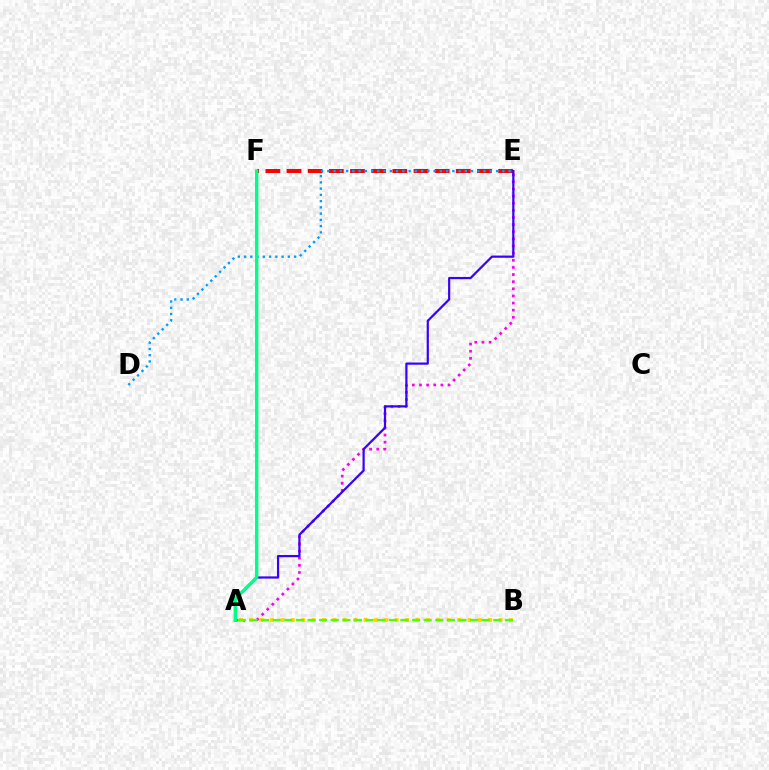{('A', 'E'): [{'color': '#ff00ed', 'line_style': 'dotted', 'thickness': 1.94}, {'color': '#3700ff', 'line_style': 'solid', 'thickness': 1.59}], ('A', 'B'): [{'color': '#ffd500', 'line_style': 'dotted', 'thickness': 2.82}, {'color': '#4fff00', 'line_style': 'dashed', 'thickness': 1.58}], ('E', 'F'): [{'color': '#ff0000', 'line_style': 'dashed', 'thickness': 2.87}], ('D', 'E'): [{'color': '#009eff', 'line_style': 'dotted', 'thickness': 1.7}], ('A', 'F'): [{'color': '#00ff86', 'line_style': 'solid', 'thickness': 2.44}]}